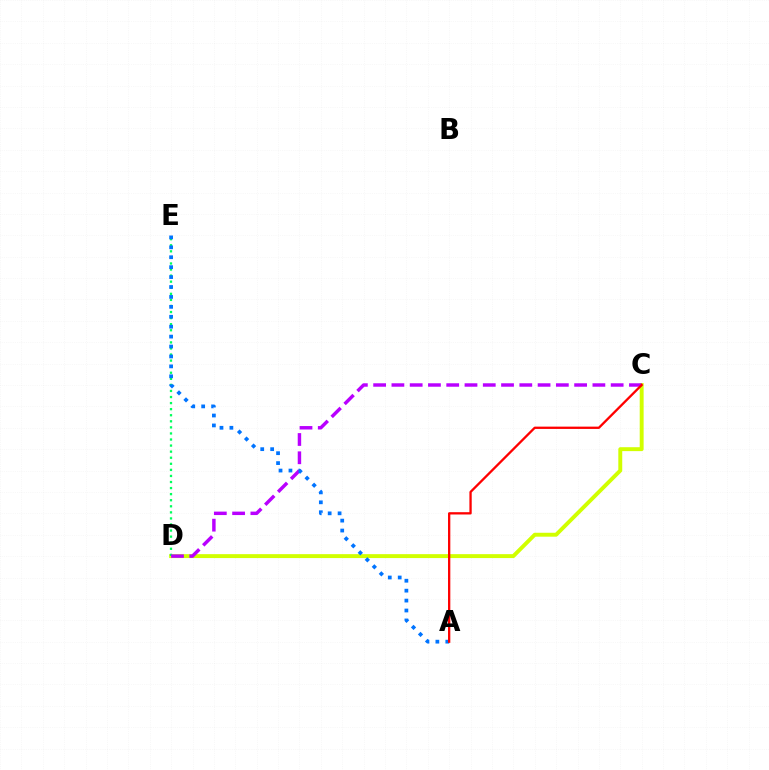{('C', 'D'): [{'color': '#d1ff00', 'line_style': 'solid', 'thickness': 2.82}, {'color': '#b900ff', 'line_style': 'dashed', 'thickness': 2.48}], ('D', 'E'): [{'color': '#00ff5c', 'line_style': 'dotted', 'thickness': 1.65}], ('A', 'E'): [{'color': '#0074ff', 'line_style': 'dotted', 'thickness': 2.7}], ('A', 'C'): [{'color': '#ff0000', 'line_style': 'solid', 'thickness': 1.66}]}